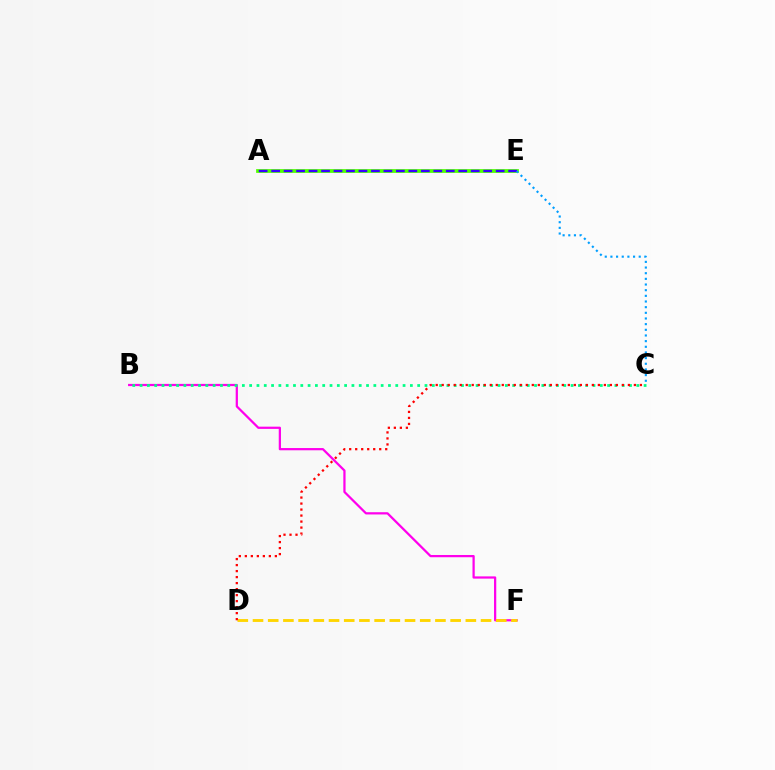{('A', 'E'): [{'color': '#4fff00', 'line_style': 'solid', 'thickness': 2.71}, {'color': '#3700ff', 'line_style': 'dashed', 'thickness': 1.69}], ('C', 'E'): [{'color': '#009eff', 'line_style': 'dotted', 'thickness': 1.54}], ('B', 'F'): [{'color': '#ff00ed', 'line_style': 'solid', 'thickness': 1.61}], ('B', 'C'): [{'color': '#00ff86', 'line_style': 'dotted', 'thickness': 1.98}], ('D', 'F'): [{'color': '#ffd500', 'line_style': 'dashed', 'thickness': 2.07}], ('C', 'D'): [{'color': '#ff0000', 'line_style': 'dotted', 'thickness': 1.63}]}